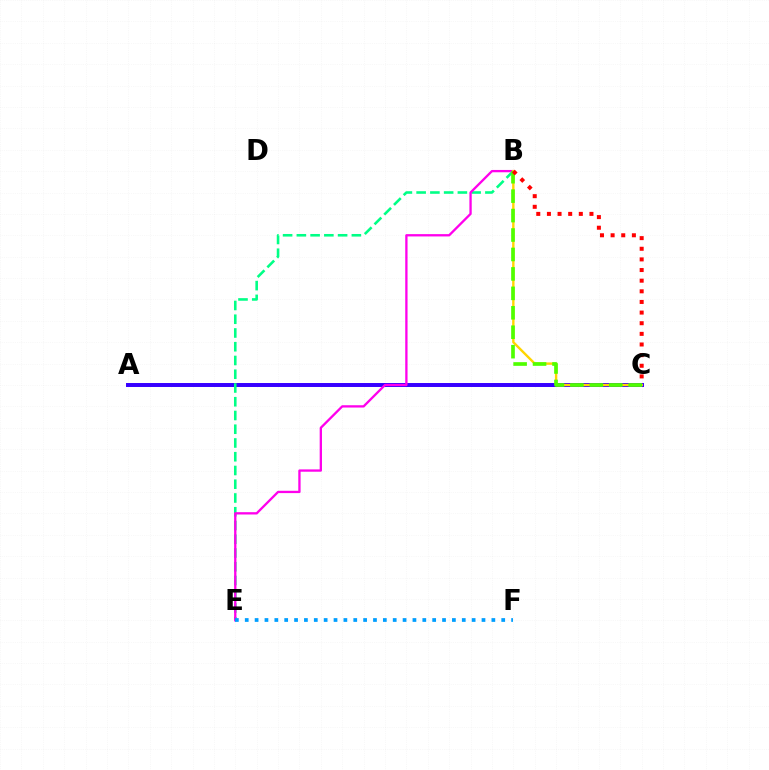{('A', 'C'): [{'color': '#3700ff', 'line_style': 'solid', 'thickness': 2.86}], ('B', 'E'): [{'color': '#00ff86', 'line_style': 'dashed', 'thickness': 1.87}, {'color': '#ff00ed', 'line_style': 'solid', 'thickness': 1.67}], ('B', 'C'): [{'color': '#ffd500', 'line_style': 'solid', 'thickness': 1.72}, {'color': '#4fff00', 'line_style': 'dashed', 'thickness': 2.64}, {'color': '#ff0000', 'line_style': 'dotted', 'thickness': 2.89}], ('E', 'F'): [{'color': '#009eff', 'line_style': 'dotted', 'thickness': 2.68}]}